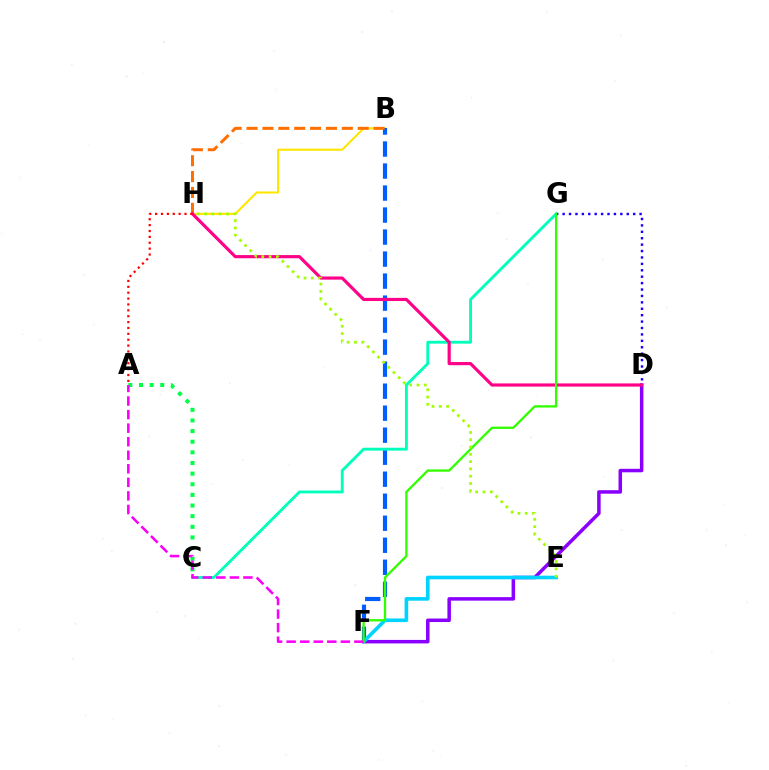{('B', 'H'): [{'color': '#ffe600', 'line_style': 'solid', 'thickness': 1.52}, {'color': '#ff7000', 'line_style': 'dashed', 'thickness': 2.16}], ('B', 'F'): [{'color': '#005dff', 'line_style': 'dashed', 'thickness': 2.99}], ('C', 'G'): [{'color': '#00ffbb', 'line_style': 'solid', 'thickness': 2.07}], ('D', 'G'): [{'color': '#1900ff', 'line_style': 'dotted', 'thickness': 1.74}], ('A', 'C'): [{'color': '#00ff45', 'line_style': 'dotted', 'thickness': 2.89}], ('D', 'F'): [{'color': '#8a00ff', 'line_style': 'solid', 'thickness': 2.52}], ('D', 'H'): [{'color': '#ff0088', 'line_style': 'solid', 'thickness': 2.27}], ('E', 'F'): [{'color': '#00d3ff', 'line_style': 'solid', 'thickness': 2.62}], ('F', 'G'): [{'color': '#31ff00', 'line_style': 'solid', 'thickness': 1.66}], ('A', 'F'): [{'color': '#fa00f9', 'line_style': 'dashed', 'thickness': 1.84}], ('A', 'H'): [{'color': '#ff0000', 'line_style': 'dotted', 'thickness': 1.6}], ('E', 'H'): [{'color': '#a2ff00', 'line_style': 'dotted', 'thickness': 1.98}]}